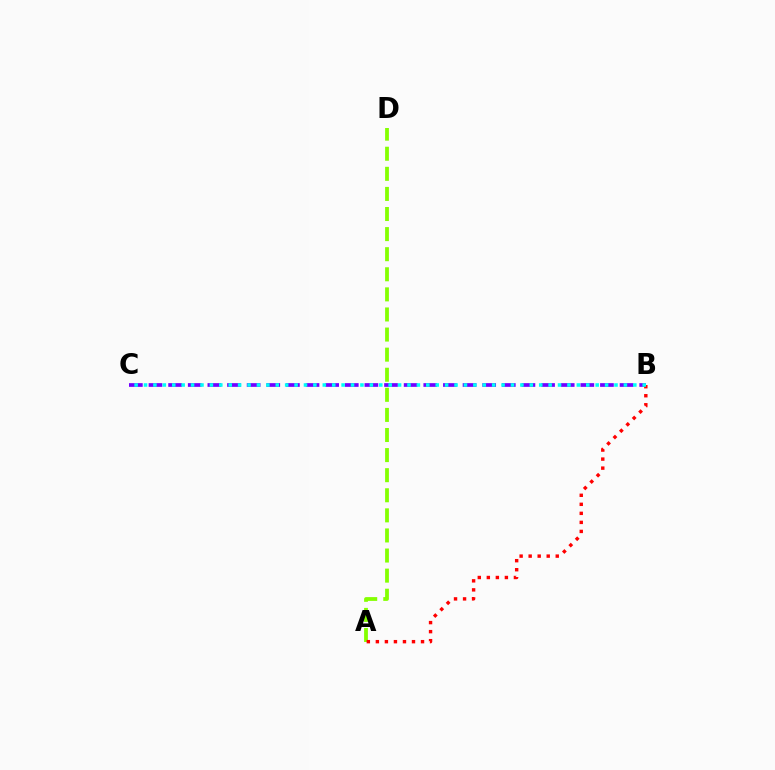{('A', 'D'): [{'color': '#84ff00', 'line_style': 'dashed', 'thickness': 2.73}], ('B', 'C'): [{'color': '#7200ff', 'line_style': 'dashed', 'thickness': 2.67}, {'color': '#00fff6', 'line_style': 'dotted', 'thickness': 2.56}], ('A', 'B'): [{'color': '#ff0000', 'line_style': 'dotted', 'thickness': 2.45}]}